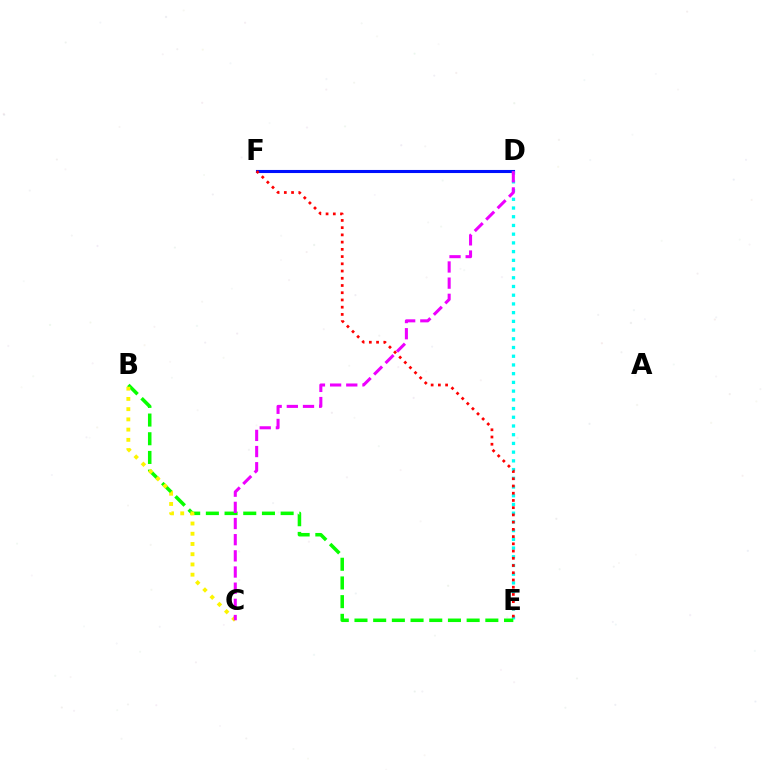{('D', 'F'): [{'color': '#0010ff', 'line_style': 'solid', 'thickness': 2.22}], ('D', 'E'): [{'color': '#00fff6', 'line_style': 'dotted', 'thickness': 2.37}], ('B', 'E'): [{'color': '#08ff00', 'line_style': 'dashed', 'thickness': 2.54}], ('B', 'C'): [{'color': '#fcf500', 'line_style': 'dotted', 'thickness': 2.78}], ('C', 'D'): [{'color': '#ee00ff', 'line_style': 'dashed', 'thickness': 2.2}], ('E', 'F'): [{'color': '#ff0000', 'line_style': 'dotted', 'thickness': 1.96}]}